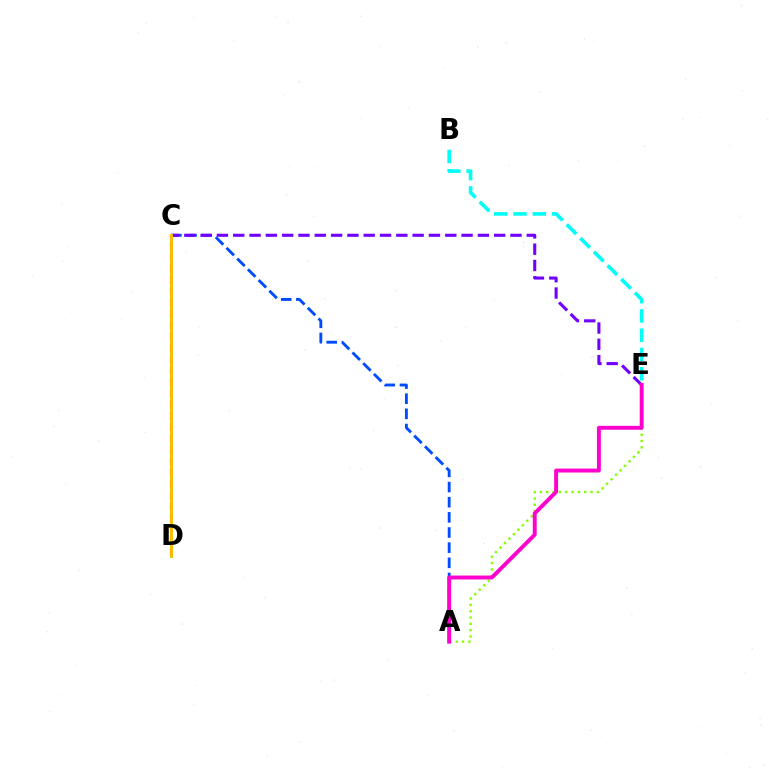{('A', 'C'): [{'color': '#004bff', 'line_style': 'dashed', 'thickness': 2.06}], ('C', 'E'): [{'color': '#7200ff', 'line_style': 'dashed', 'thickness': 2.22}], ('A', 'E'): [{'color': '#84ff00', 'line_style': 'dotted', 'thickness': 1.72}, {'color': '#ff00cf', 'line_style': 'solid', 'thickness': 2.81}], ('B', 'E'): [{'color': '#00fff6', 'line_style': 'dashed', 'thickness': 2.62}], ('C', 'D'): [{'color': '#00ff39', 'line_style': 'solid', 'thickness': 1.92}, {'color': '#ff0000', 'line_style': 'dashed', 'thickness': 1.54}, {'color': '#ffbd00', 'line_style': 'solid', 'thickness': 2.07}]}